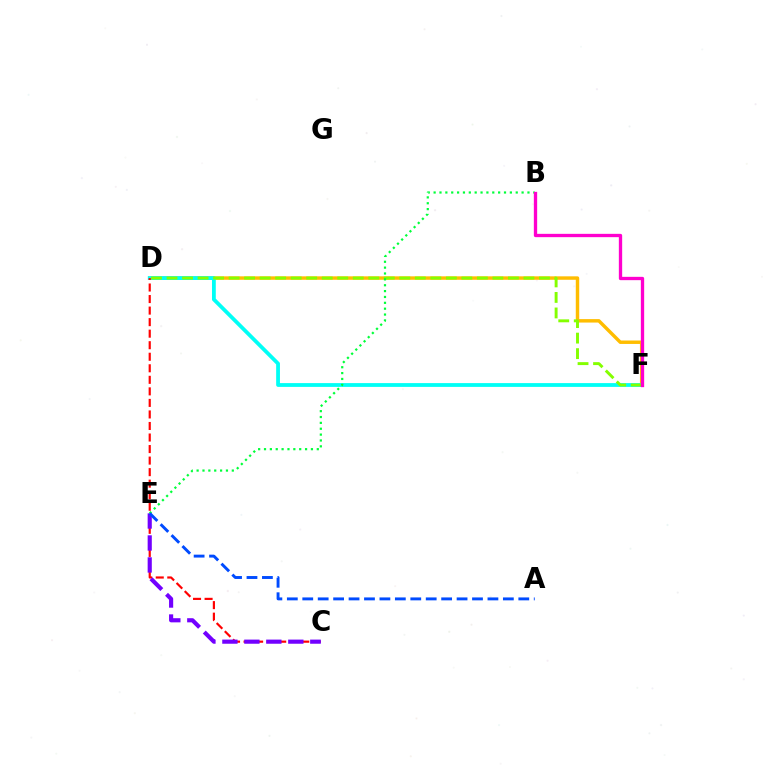{('D', 'F'): [{'color': '#ffbd00', 'line_style': 'solid', 'thickness': 2.48}, {'color': '#00fff6', 'line_style': 'solid', 'thickness': 2.73}, {'color': '#84ff00', 'line_style': 'dashed', 'thickness': 2.11}], ('C', 'D'): [{'color': '#ff0000', 'line_style': 'dashed', 'thickness': 1.57}], ('C', 'E'): [{'color': '#7200ff', 'line_style': 'dashed', 'thickness': 2.99}], ('B', 'E'): [{'color': '#00ff39', 'line_style': 'dotted', 'thickness': 1.59}], ('A', 'E'): [{'color': '#004bff', 'line_style': 'dashed', 'thickness': 2.1}], ('B', 'F'): [{'color': '#ff00cf', 'line_style': 'solid', 'thickness': 2.39}]}